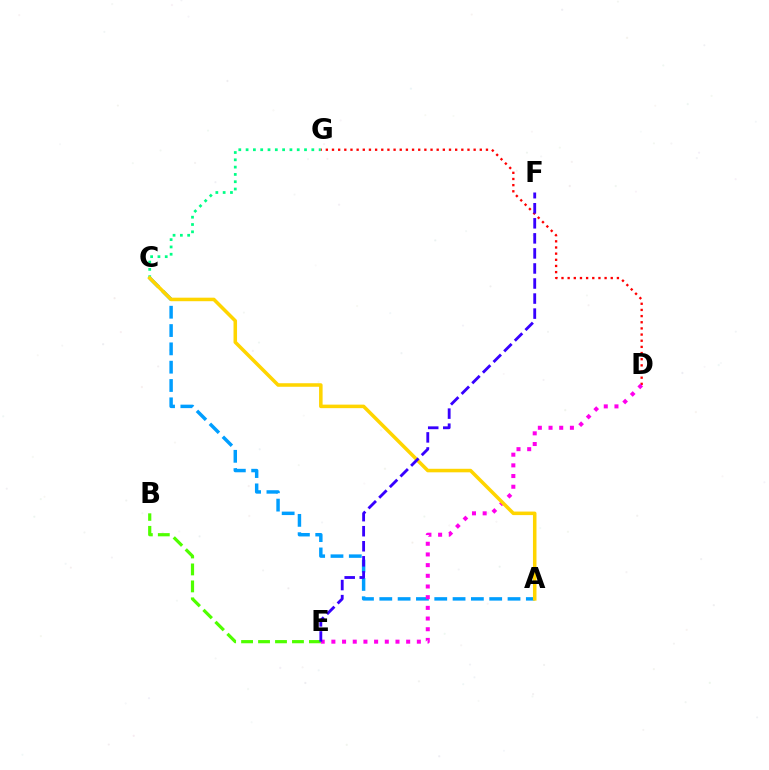{('A', 'C'): [{'color': '#009eff', 'line_style': 'dashed', 'thickness': 2.49}, {'color': '#ffd500', 'line_style': 'solid', 'thickness': 2.54}], ('D', 'G'): [{'color': '#ff0000', 'line_style': 'dotted', 'thickness': 1.67}], ('D', 'E'): [{'color': '#ff00ed', 'line_style': 'dotted', 'thickness': 2.9}], ('C', 'G'): [{'color': '#00ff86', 'line_style': 'dotted', 'thickness': 1.98}], ('B', 'E'): [{'color': '#4fff00', 'line_style': 'dashed', 'thickness': 2.3}], ('E', 'F'): [{'color': '#3700ff', 'line_style': 'dashed', 'thickness': 2.04}]}